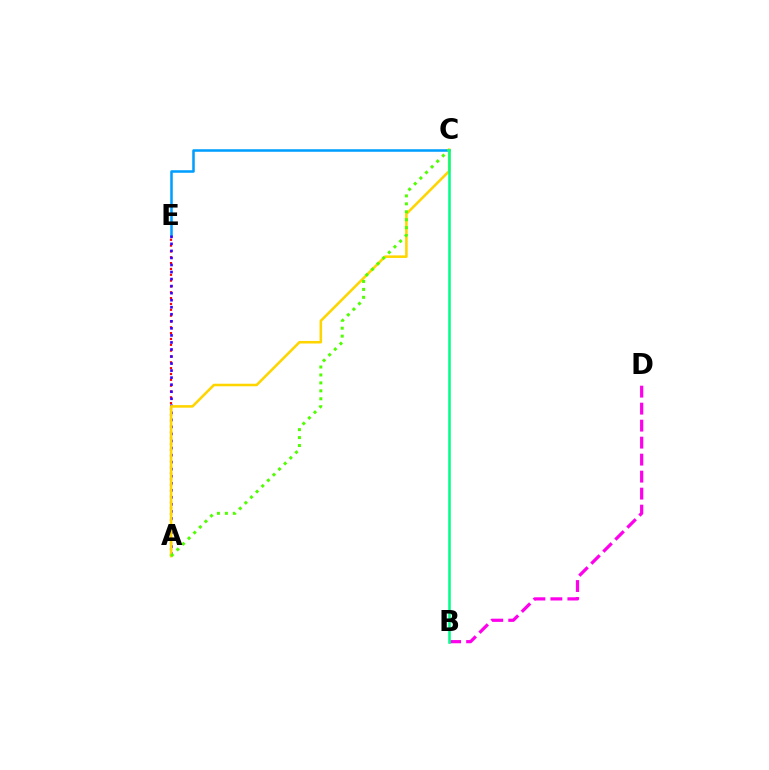{('A', 'E'): [{'color': '#ff0000', 'line_style': 'dotted', 'thickness': 1.59}, {'color': '#3700ff', 'line_style': 'dotted', 'thickness': 1.91}], ('C', 'E'): [{'color': '#009eff', 'line_style': 'solid', 'thickness': 1.83}], ('B', 'D'): [{'color': '#ff00ed', 'line_style': 'dashed', 'thickness': 2.31}], ('A', 'C'): [{'color': '#ffd500', 'line_style': 'solid', 'thickness': 1.84}, {'color': '#4fff00', 'line_style': 'dotted', 'thickness': 2.16}], ('B', 'C'): [{'color': '#00ff86', 'line_style': 'solid', 'thickness': 1.82}]}